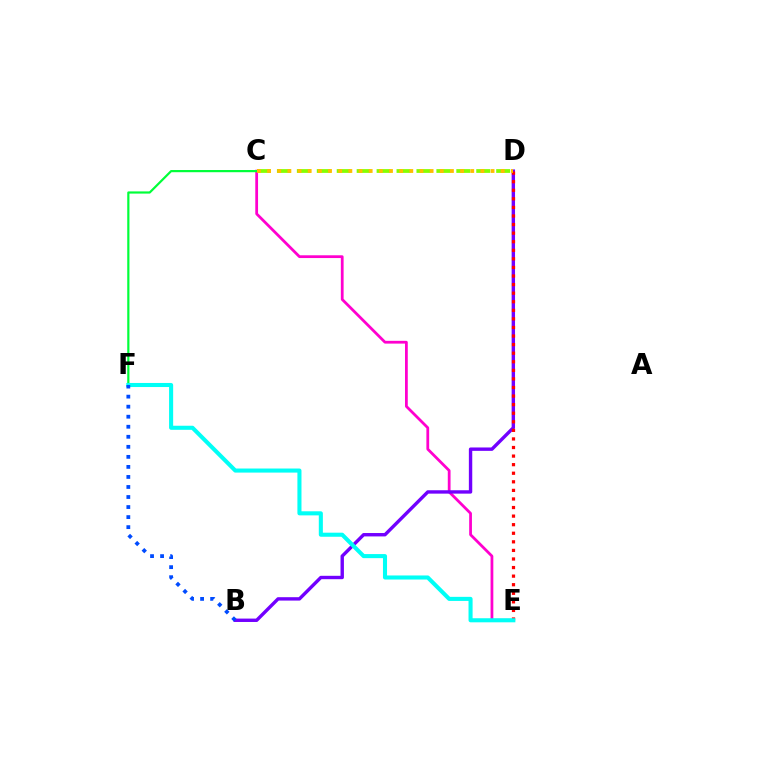{('C', 'E'): [{'color': '#ff00cf', 'line_style': 'solid', 'thickness': 1.99}], ('B', 'D'): [{'color': '#7200ff', 'line_style': 'solid', 'thickness': 2.44}], ('C', 'F'): [{'color': '#00ff39', 'line_style': 'solid', 'thickness': 1.58}], ('C', 'D'): [{'color': '#84ff00', 'line_style': 'dashed', 'thickness': 2.71}, {'color': '#ffbd00', 'line_style': 'dotted', 'thickness': 2.76}], ('D', 'E'): [{'color': '#ff0000', 'line_style': 'dotted', 'thickness': 2.33}], ('E', 'F'): [{'color': '#00fff6', 'line_style': 'solid', 'thickness': 2.93}], ('B', 'F'): [{'color': '#004bff', 'line_style': 'dotted', 'thickness': 2.73}]}